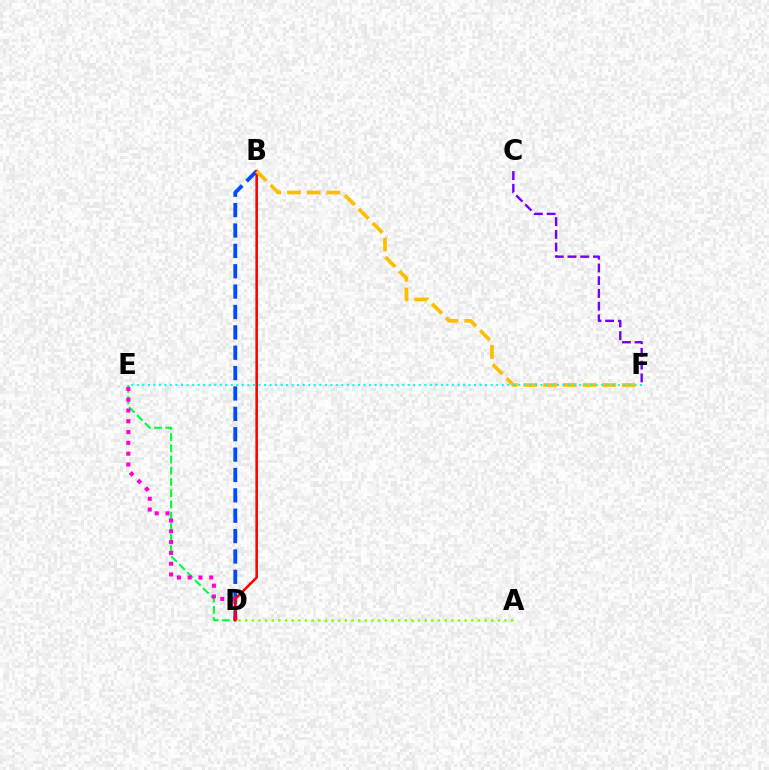{('B', 'D'): [{'color': '#004bff', 'line_style': 'dashed', 'thickness': 2.77}, {'color': '#ff0000', 'line_style': 'solid', 'thickness': 1.85}], ('D', 'E'): [{'color': '#00ff39', 'line_style': 'dashed', 'thickness': 1.52}, {'color': '#ff00cf', 'line_style': 'dotted', 'thickness': 2.93}], ('C', 'F'): [{'color': '#7200ff', 'line_style': 'dashed', 'thickness': 1.73}], ('B', 'F'): [{'color': '#ffbd00', 'line_style': 'dashed', 'thickness': 2.67}], ('A', 'D'): [{'color': '#84ff00', 'line_style': 'dotted', 'thickness': 1.81}], ('E', 'F'): [{'color': '#00fff6', 'line_style': 'dotted', 'thickness': 1.5}]}